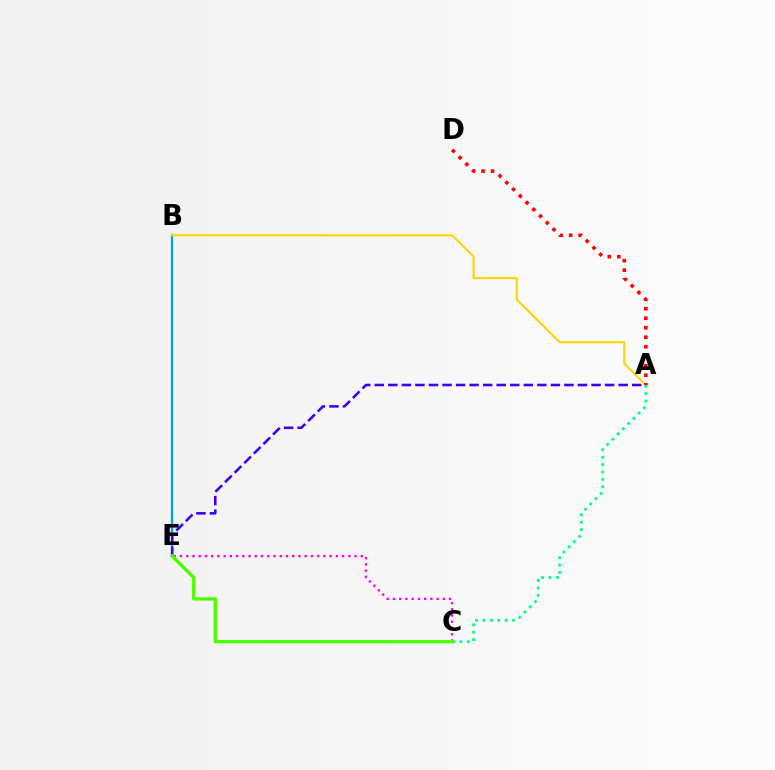{('B', 'E'): [{'color': '#009eff', 'line_style': 'solid', 'thickness': 1.66}], ('A', 'E'): [{'color': '#3700ff', 'line_style': 'dashed', 'thickness': 1.84}], ('A', 'B'): [{'color': '#ffd500', 'line_style': 'solid', 'thickness': 1.52}], ('A', 'C'): [{'color': '#00ff86', 'line_style': 'dotted', 'thickness': 2.01}], ('A', 'D'): [{'color': '#ff0000', 'line_style': 'dotted', 'thickness': 2.58}], ('C', 'E'): [{'color': '#ff00ed', 'line_style': 'dotted', 'thickness': 1.69}, {'color': '#4fff00', 'line_style': 'solid', 'thickness': 2.46}]}